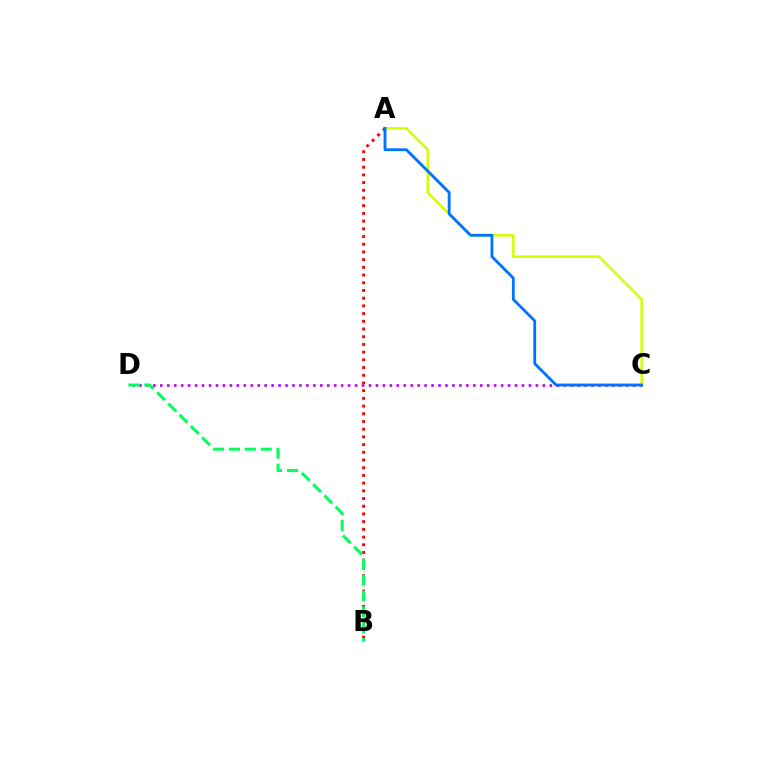{('C', 'D'): [{'color': '#b900ff', 'line_style': 'dotted', 'thickness': 1.89}], ('A', 'C'): [{'color': '#d1ff00', 'line_style': 'solid', 'thickness': 1.8}, {'color': '#0074ff', 'line_style': 'solid', 'thickness': 2.04}], ('A', 'B'): [{'color': '#ff0000', 'line_style': 'dotted', 'thickness': 2.09}], ('B', 'D'): [{'color': '#00ff5c', 'line_style': 'dashed', 'thickness': 2.16}]}